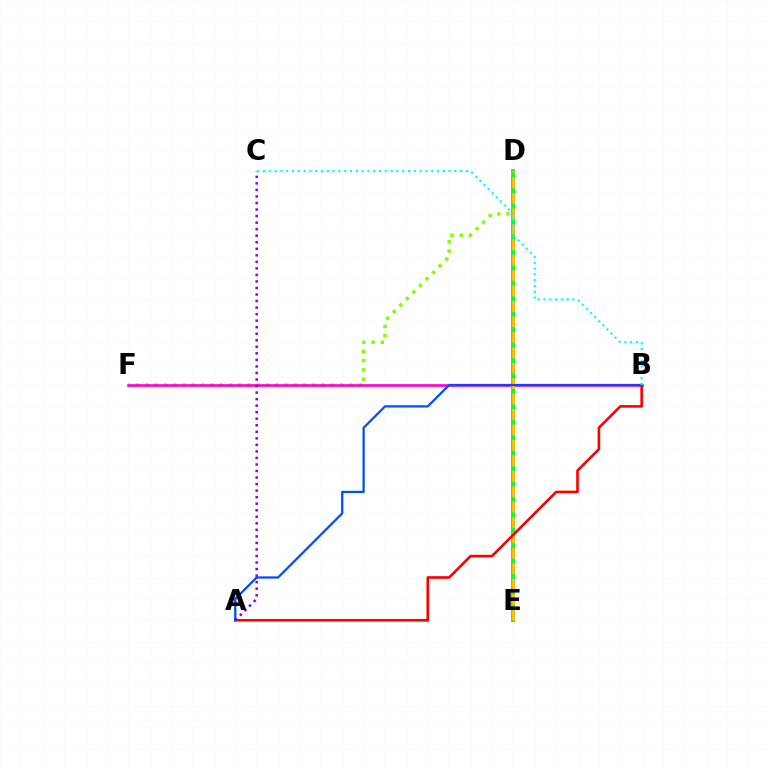{('D', 'F'): [{'color': '#84ff00', 'line_style': 'dotted', 'thickness': 2.52}], ('B', 'F'): [{'color': '#ff00cf', 'line_style': 'solid', 'thickness': 1.91}], ('D', 'E'): [{'color': '#00ff39', 'line_style': 'solid', 'thickness': 2.8}, {'color': '#ffbd00', 'line_style': 'dashed', 'thickness': 2.1}], ('A', 'B'): [{'color': '#ff0000', 'line_style': 'solid', 'thickness': 1.9}, {'color': '#004bff', 'line_style': 'solid', 'thickness': 1.61}], ('A', 'C'): [{'color': '#7200ff', 'line_style': 'dotted', 'thickness': 1.78}], ('B', 'C'): [{'color': '#00fff6', 'line_style': 'dotted', 'thickness': 1.58}]}